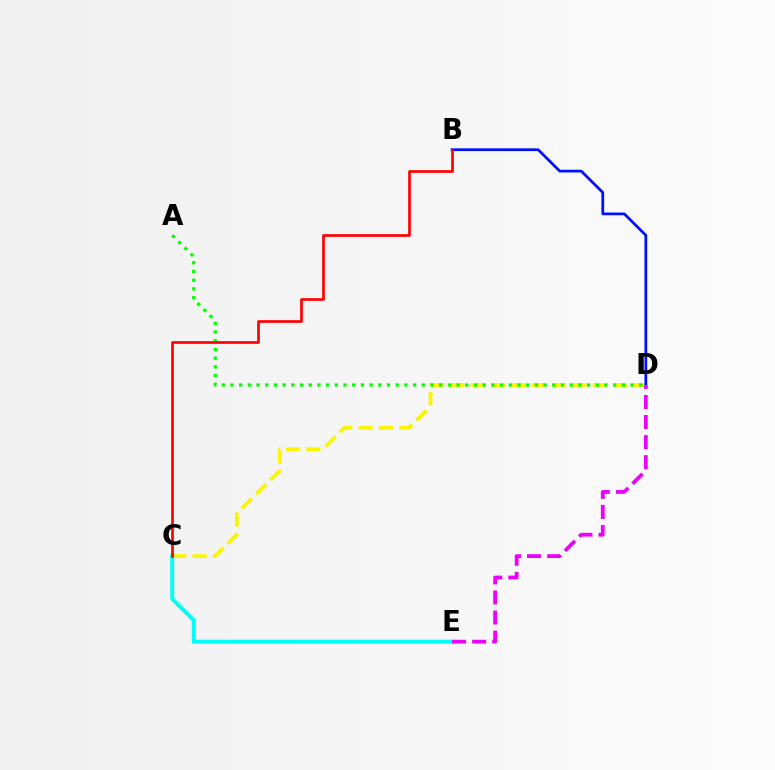{('C', 'D'): [{'color': '#fcf500', 'line_style': 'dashed', 'thickness': 2.76}], ('B', 'D'): [{'color': '#0010ff', 'line_style': 'solid', 'thickness': 1.97}], ('A', 'D'): [{'color': '#08ff00', 'line_style': 'dotted', 'thickness': 2.36}], ('C', 'E'): [{'color': '#00fff6', 'line_style': 'solid', 'thickness': 2.83}], ('B', 'C'): [{'color': '#ff0000', 'line_style': 'solid', 'thickness': 1.93}], ('D', 'E'): [{'color': '#ee00ff', 'line_style': 'dashed', 'thickness': 2.73}]}